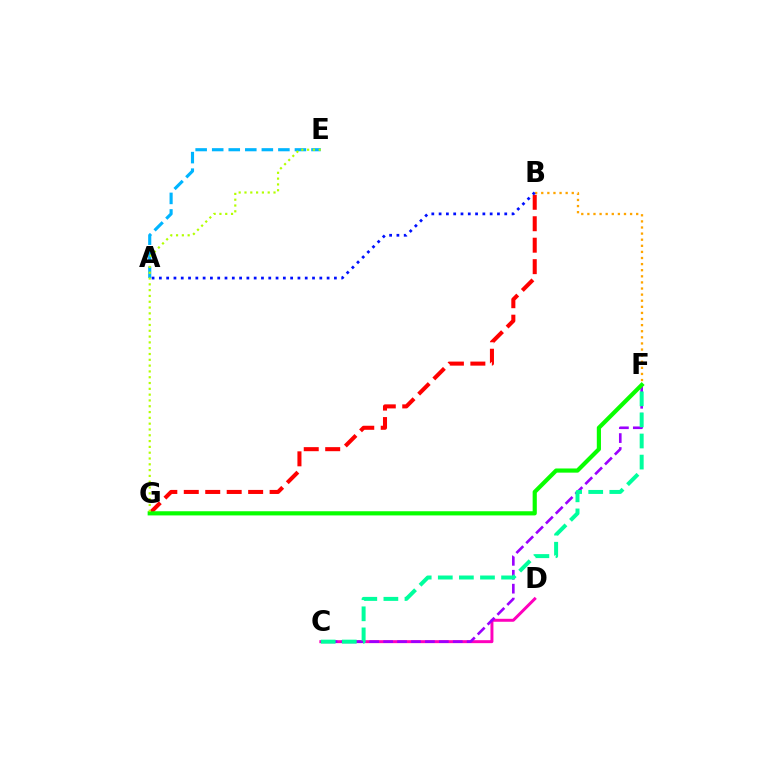{('A', 'E'): [{'color': '#00b5ff', 'line_style': 'dashed', 'thickness': 2.25}], ('B', 'F'): [{'color': '#ffa500', 'line_style': 'dotted', 'thickness': 1.66}], ('B', 'G'): [{'color': '#ff0000', 'line_style': 'dashed', 'thickness': 2.92}], ('C', 'D'): [{'color': '#ff00bd', 'line_style': 'solid', 'thickness': 2.14}], ('C', 'F'): [{'color': '#9b00ff', 'line_style': 'dashed', 'thickness': 1.89}, {'color': '#00ff9d', 'line_style': 'dashed', 'thickness': 2.87}], ('F', 'G'): [{'color': '#08ff00', 'line_style': 'solid', 'thickness': 3.0}], ('E', 'G'): [{'color': '#b3ff00', 'line_style': 'dotted', 'thickness': 1.58}], ('A', 'B'): [{'color': '#0010ff', 'line_style': 'dotted', 'thickness': 1.98}]}